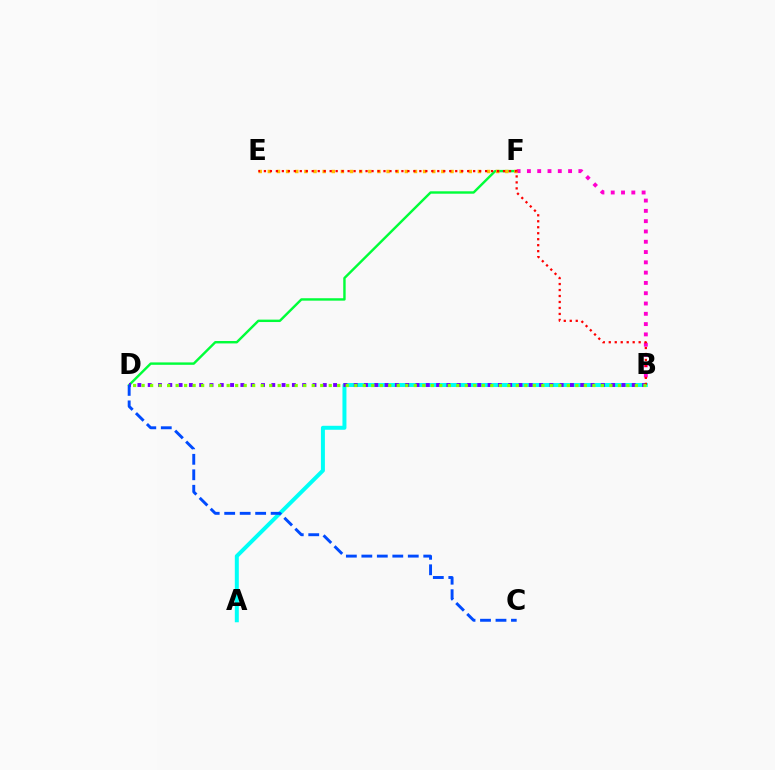{('D', 'F'): [{'color': '#00ff39', 'line_style': 'solid', 'thickness': 1.74}], ('B', 'F'): [{'color': '#ff00cf', 'line_style': 'dotted', 'thickness': 2.8}], ('A', 'B'): [{'color': '#00fff6', 'line_style': 'solid', 'thickness': 2.87}], ('E', 'F'): [{'color': '#ffbd00', 'line_style': 'dotted', 'thickness': 2.48}], ('B', 'D'): [{'color': '#7200ff', 'line_style': 'dotted', 'thickness': 2.8}, {'color': '#84ff00', 'line_style': 'dotted', 'thickness': 2.31}], ('B', 'E'): [{'color': '#ff0000', 'line_style': 'dotted', 'thickness': 1.62}], ('C', 'D'): [{'color': '#004bff', 'line_style': 'dashed', 'thickness': 2.1}]}